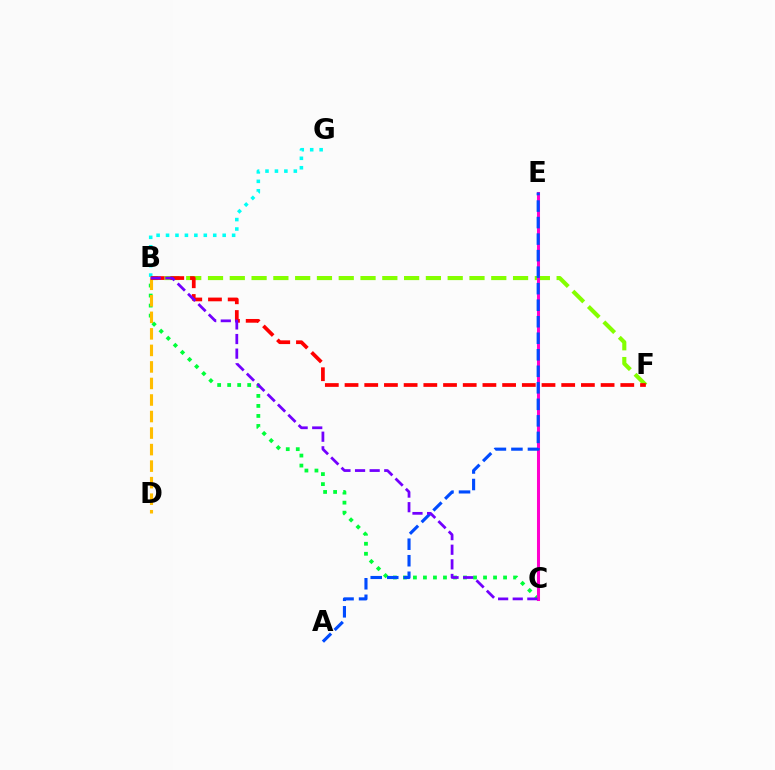{('B', 'C'): [{'color': '#00ff39', 'line_style': 'dotted', 'thickness': 2.72}, {'color': '#7200ff', 'line_style': 'dashed', 'thickness': 1.98}], ('B', 'G'): [{'color': '#00fff6', 'line_style': 'dotted', 'thickness': 2.57}], ('B', 'F'): [{'color': '#84ff00', 'line_style': 'dashed', 'thickness': 2.96}, {'color': '#ff0000', 'line_style': 'dashed', 'thickness': 2.68}], ('B', 'D'): [{'color': '#ffbd00', 'line_style': 'dashed', 'thickness': 2.25}], ('C', 'E'): [{'color': '#ff00cf', 'line_style': 'solid', 'thickness': 2.2}], ('A', 'E'): [{'color': '#004bff', 'line_style': 'dashed', 'thickness': 2.24}]}